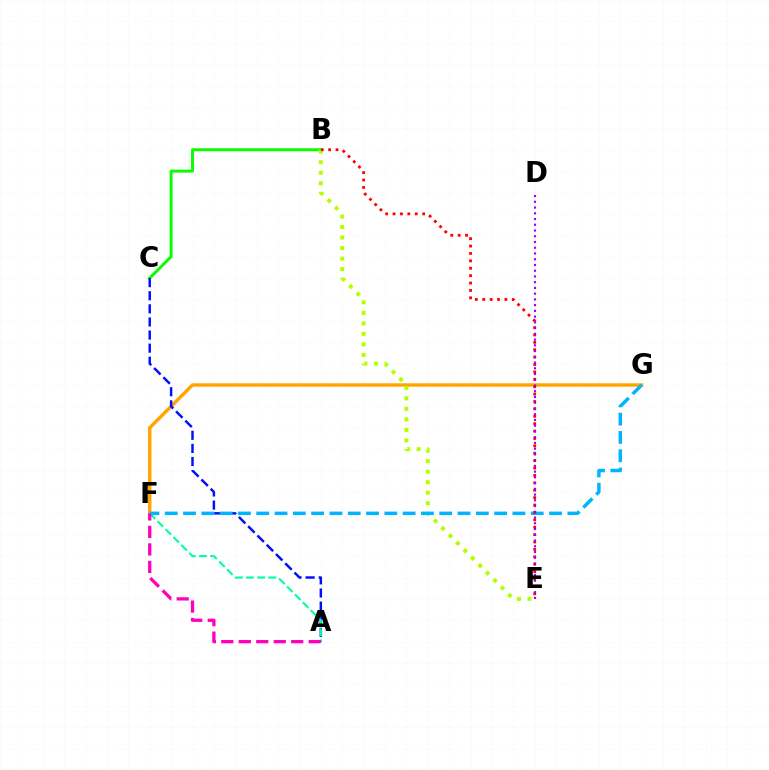{('F', 'G'): [{'color': '#ffa500', 'line_style': 'solid', 'thickness': 2.46}, {'color': '#00b5ff', 'line_style': 'dashed', 'thickness': 2.49}], ('B', 'C'): [{'color': '#08ff00', 'line_style': 'solid', 'thickness': 2.13}], ('B', 'E'): [{'color': '#b3ff00', 'line_style': 'dotted', 'thickness': 2.86}, {'color': '#ff0000', 'line_style': 'dotted', 'thickness': 2.01}], ('A', 'C'): [{'color': '#0010ff', 'line_style': 'dashed', 'thickness': 1.78}], ('A', 'F'): [{'color': '#00ff9d', 'line_style': 'dashed', 'thickness': 1.52}, {'color': '#ff00bd', 'line_style': 'dashed', 'thickness': 2.37}], ('D', 'E'): [{'color': '#9b00ff', 'line_style': 'dotted', 'thickness': 1.56}]}